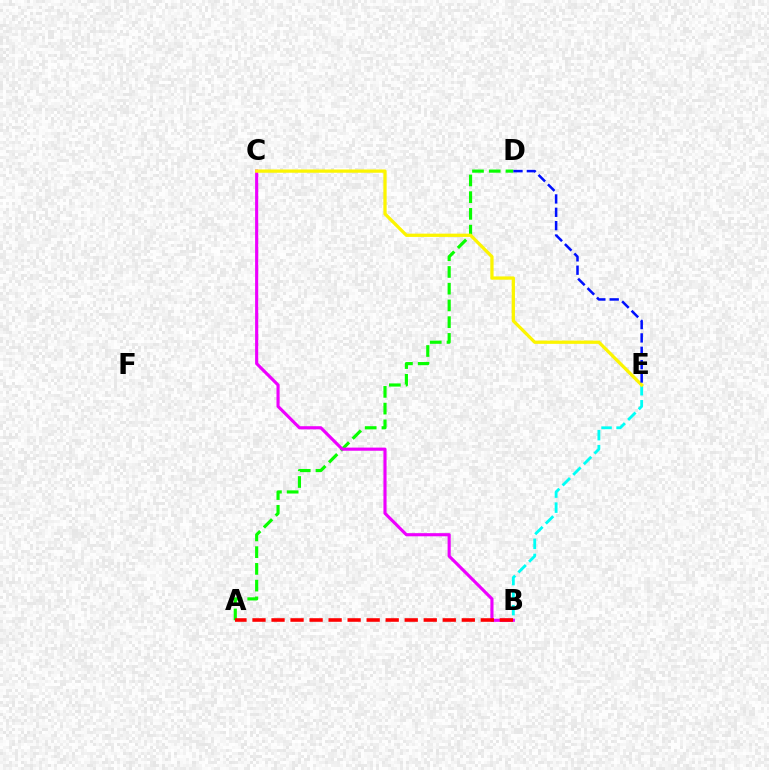{('A', 'D'): [{'color': '#08ff00', 'line_style': 'dashed', 'thickness': 2.27}], ('B', 'E'): [{'color': '#00fff6', 'line_style': 'dashed', 'thickness': 2.04}], ('B', 'C'): [{'color': '#ee00ff', 'line_style': 'solid', 'thickness': 2.25}], ('A', 'B'): [{'color': '#ff0000', 'line_style': 'dashed', 'thickness': 2.58}], ('C', 'E'): [{'color': '#fcf500', 'line_style': 'solid', 'thickness': 2.36}], ('D', 'E'): [{'color': '#0010ff', 'line_style': 'dashed', 'thickness': 1.81}]}